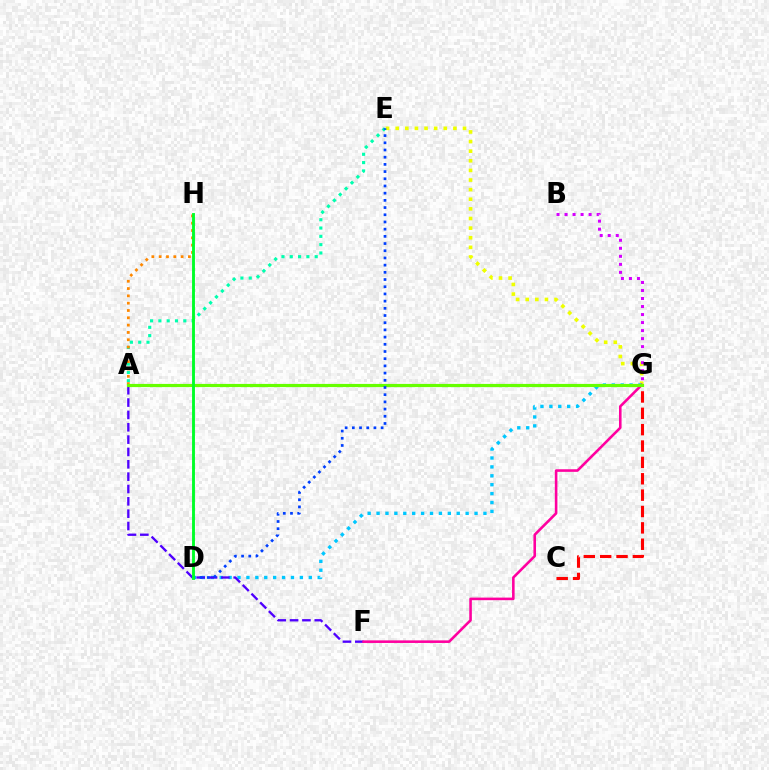{('E', 'G'): [{'color': '#eeff00', 'line_style': 'dotted', 'thickness': 2.61}], ('A', 'E'): [{'color': '#00ffaf', 'line_style': 'dotted', 'thickness': 2.26}], ('C', 'G'): [{'color': '#ff0000', 'line_style': 'dashed', 'thickness': 2.22}], ('B', 'G'): [{'color': '#d600ff', 'line_style': 'dotted', 'thickness': 2.18}], ('A', 'H'): [{'color': '#ff8800', 'line_style': 'dotted', 'thickness': 1.99}], ('D', 'G'): [{'color': '#00c7ff', 'line_style': 'dotted', 'thickness': 2.42}], ('A', 'F'): [{'color': '#4f00ff', 'line_style': 'dashed', 'thickness': 1.68}], ('F', 'G'): [{'color': '#ff00a0', 'line_style': 'solid', 'thickness': 1.86}], ('A', 'G'): [{'color': '#66ff00', 'line_style': 'solid', 'thickness': 2.28}], ('D', 'E'): [{'color': '#003fff', 'line_style': 'dotted', 'thickness': 1.96}], ('D', 'H'): [{'color': '#00ff27', 'line_style': 'solid', 'thickness': 2.07}]}